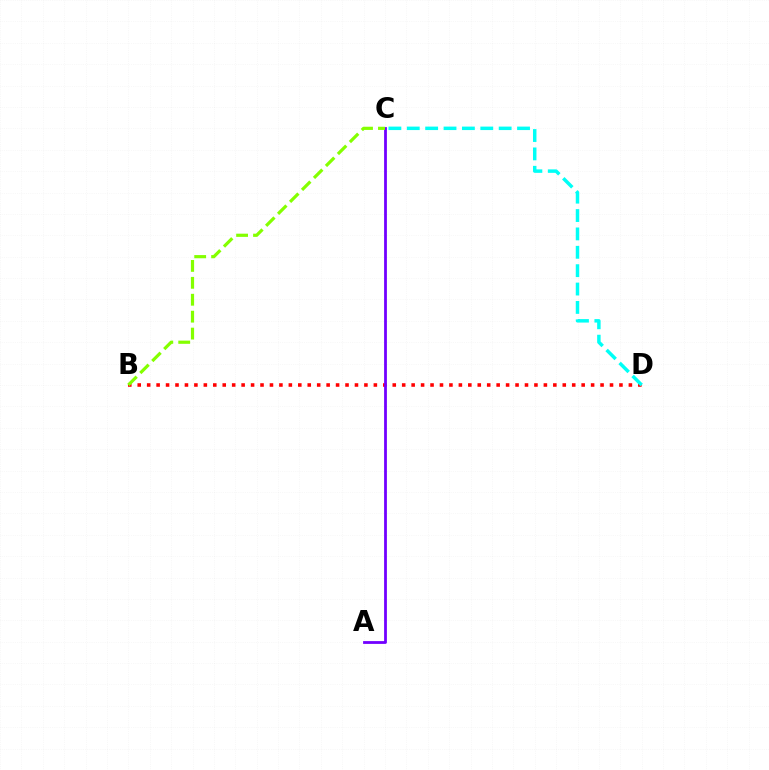{('B', 'D'): [{'color': '#ff0000', 'line_style': 'dotted', 'thickness': 2.57}], ('C', 'D'): [{'color': '#00fff6', 'line_style': 'dashed', 'thickness': 2.5}], ('A', 'C'): [{'color': '#7200ff', 'line_style': 'solid', 'thickness': 2.01}], ('B', 'C'): [{'color': '#84ff00', 'line_style': 'dashed', 'thickness': 2.3}]}